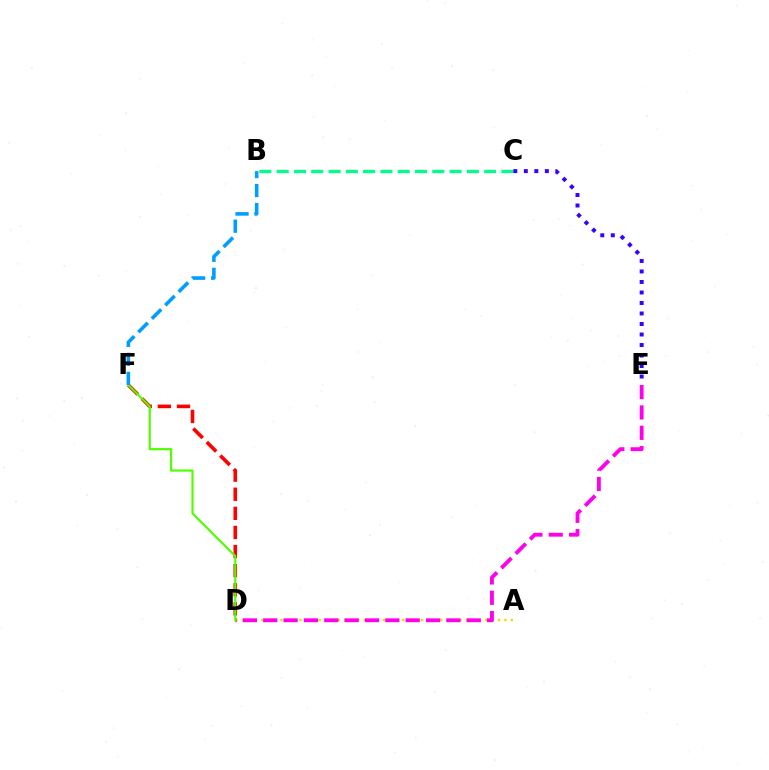{('A', 'D'): [{'color': '#ffd500', 'line_style': 'dotted', 'thickness': 1.74}], ('D', 'F'): [{'color': '#ff0000', 'line_style': 'dashed', 'thickness': 2.6}, {'color': '#4fff00', 'line_style': 'solid', 'thickness': 1.57}], ('B', 'C'): [{'color': '#00ff86', 'line_style': 'dashed', 'thickness': 2.35}], ('D', 'E'): [{'color': '#ff00ed', 'line_style': 'dashed', 'thickness': 2.76}], ('B', 'F'): [{'color': '#009eff', 'line_style': 'dashed', 'thickness': 2.58}], ('C', 'E'): [{'color': '#3700ff', 'line_style': 'dotted', 'thickness': 2.85}]}